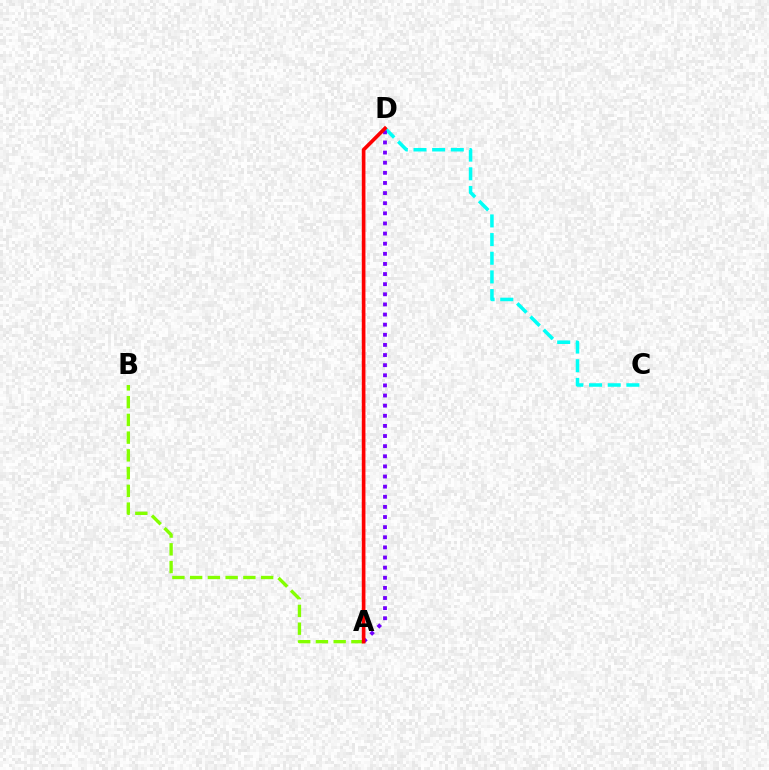{('C', 'D'): [{'color': '#00fff6', 'line_style': 'dashed', 'thickness': 2.54}], ('A', 'B'): [{'color': '#84ff00', 'line_style': 'dashed', 'thickness': 2.41}], ('A', 'D'): [{'color': '#7200ff', 'line_style': 'dotted', 'thickness': 2.75}, {'color': '#ff0000', 'line_style': 'solid', 'thickness': 2.63}]}